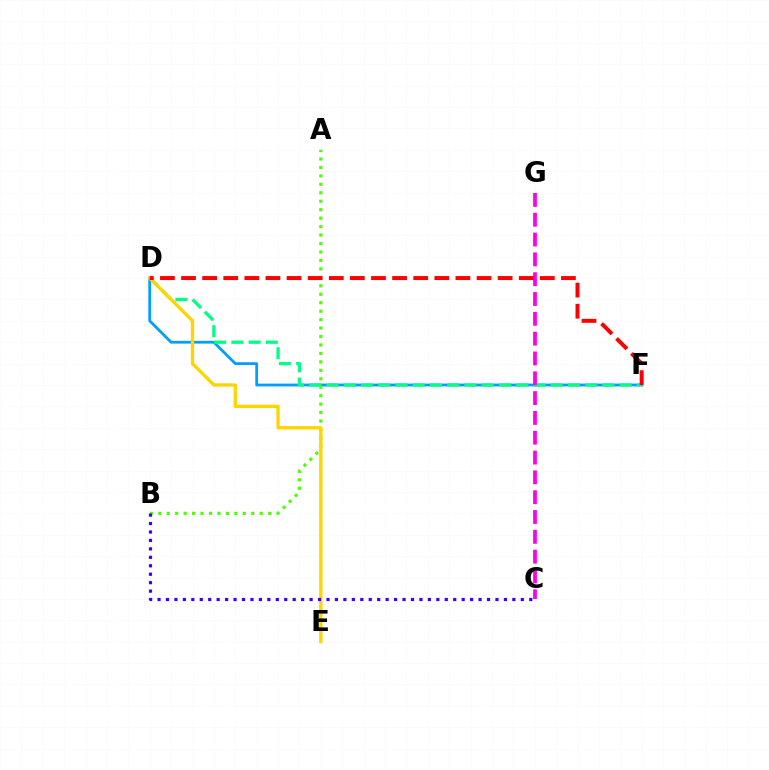{('D', 'F'): [{'color': '#009eff', 'line_style': 'solid', 'thickness': 2.01}, {'color': '#00ff86', 'line_style': 'dashed', 'thickness': 2.34}, {'color': '#ff0000', 'line_style': 'dashed', 'thickness': 2.87}], ('C', 'G'): [{'color': '#ff00ed', 'line_style': 'dashed', 'thickness': 2.69}], ('A', 'B'): [{'color': '#4fff00', 'line_style': 'dotted', 'thickness': 2.3}], ('D', 'E'): [{'color': '#ffd500', 'line_style': 'solid', 'thickness': 2.41}], ('B', 'C'): [{'color': '#3700ff', 'line_style': 'dotted', 'thickness': 2.3}]}